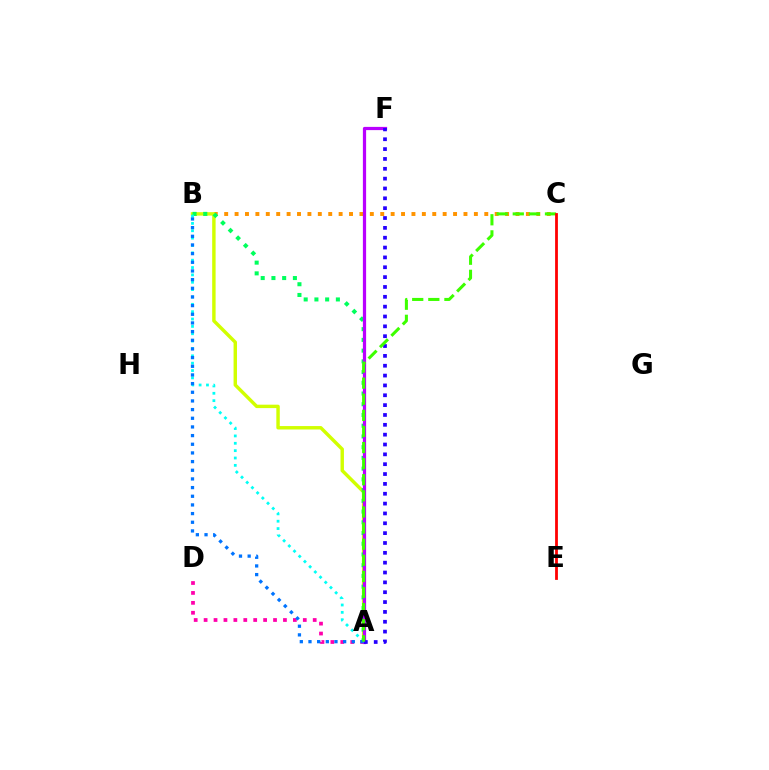{('B', 'C'): [{'color': '#ff9400', 'line_style': 'dotted', 'thickness': 2.83}], ('A', 'B'): [{'color': '#d1ff00', 'line_style': 'solid', 'thickness': 2.47}, {'color': '#00ff5c', 'line_style': 'dotted', 'thickness': 2.92}, {'color': '#00fff6', 'line_style': 'dotted', 'thickness': 2.0}, {'color': '#0074ff', 'line_style': 'dotted', 'thickness': 2.35}], ('A', 'D'): [{'color': '#ff00ac', 'line_style': 'dotted', 'thickness': 2.69}], ('A', 'F'): [{'color': '#b900ff', 'line_style': 'solid', 'thickness': 2.32}, {'color': '#2500ff', 'line_style': 'dotted', 'thickness': 2.68}], ('A', 'C'): [{'color': '#3dff00', 'line_style': 'dashed', 'thickness': 2.19}], ('C', 'E'): [{'color': '#ff0000', 'line_style': 'solid', 'thickness': 2.01}]}